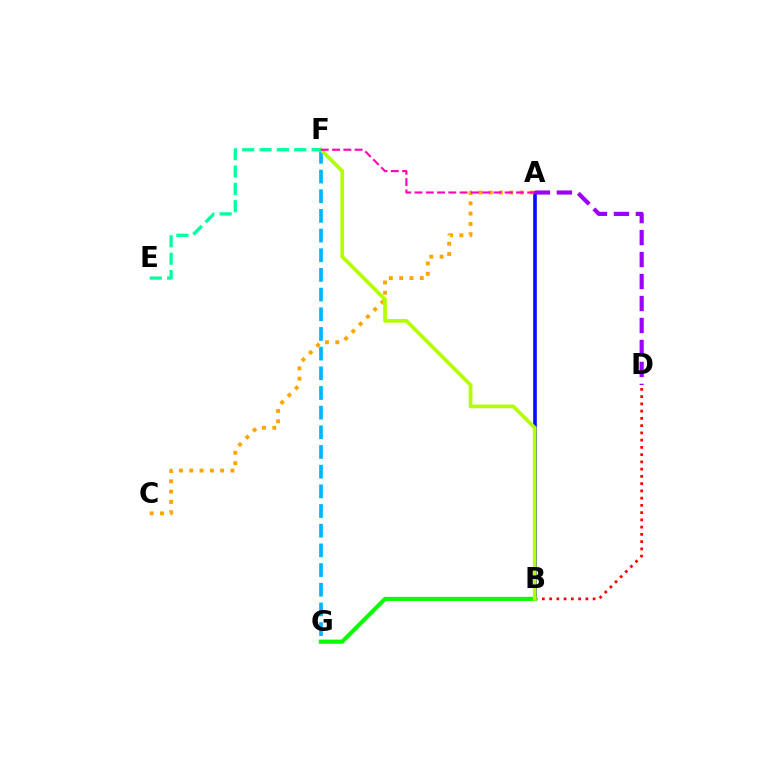{('F', 'G'): [{'color': '#00b5ff', 'line_style': 'dashed', 'thickness': 2.67}], ('A', 'B'): [{'color': '#0010ff', 'line_style': 'solid', 'thickness': 2.62}], ('A', 'C'): [{'color': '#ffa500', 'line_style': 'dotted', 'thickness': 2.8}], ('B', 'D'): [{'color': '#ff0000', 'line_style': 'dotted', 'thickness': 1.97}], ('B', 'G'): [{'color': '#08ff00', 'line_style': 'solid', 'thickness': 2.97}], ('B', 'F'): [{'color': '#b3ff00', 'line_style': 'solid', 'thickness': 2.68}], ('E', 'F'): [{'color': '#00ff9d', 'line_style': 'dashed', 'thickness': 2.36}], ('A', 'D'): [{'color': '#9b00ff', 'line_style': 'dashed', 'thickness': 2.98}], ('A', 'F'): [{'color': '#ff00bd', 'line_style': 'dashed', 'thickness': 1.53}]}